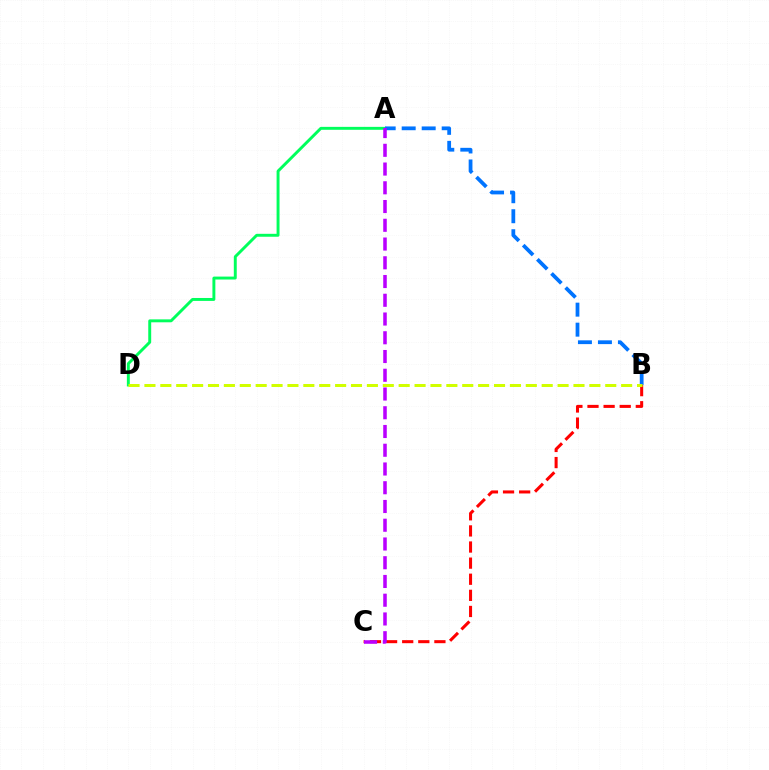{('B', 'C'): [{'color': '#ff0000', 'line_style': 'dashed', 'thickness': 2.19}], ('A', 'D'): [{'color': '#00ff5c', 'line_style': 'solid', 'thickness': 2.11}], ('A', 'B'): [{'color': '#0074ff', 'line_style': 'dashed', 'thickness': 2.72}], ('B', 'D'): [{'color': '#d1ff00', 'line_style': 'dashed', 'thickness': 2.16}], ('A', 'C'): [{'color': '#b900ff', 'line_style': 'dashed', 'thickness': 2.55}]}